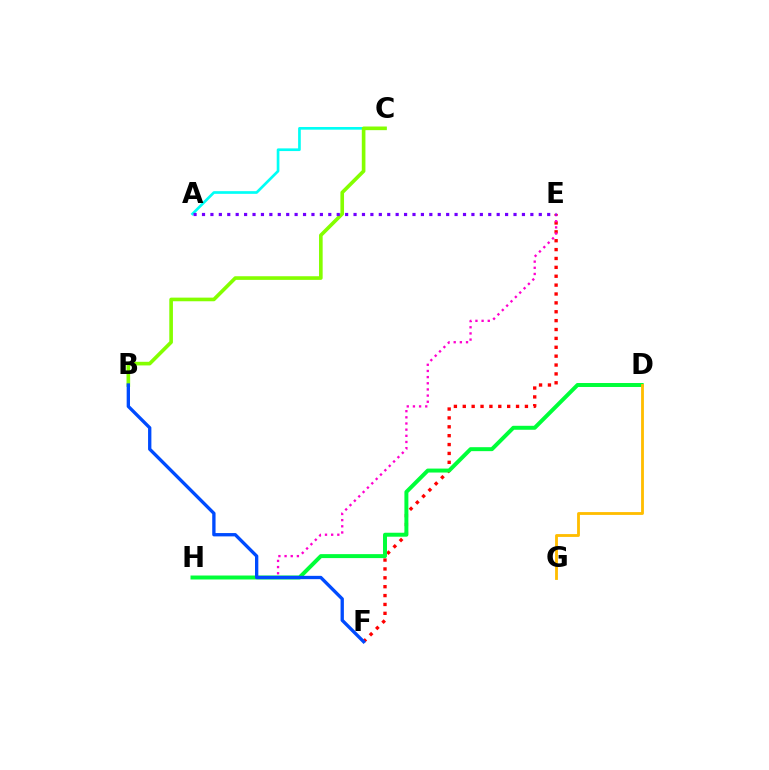{('E', 'F'): [{'color': '#ff0000', 'line_style': 'dotted', 'thickness': 2.41}], ('A', 'C'): [{'color': '#00fff6', 'line_style': 'solid', 'thickness': 1.93}], ('B', 'C'): [{'color': '#84ff00', 'line_style': 'solid', 'thickness': 2.62}], ('E', 'H'): [{'color': '#ff00cf', 'line_style': 'dotted', 'thickness': 1.67}], ('D', 'H'): [{'color': '#00ff39', 'line_style': 'solid', 'thickness': 2.85}], ('B', 'F'): [{'color': '#004bff', 'line_style': 'solid', 'thickness': 2.39}], ('A', 'E'): [{'color': '#7200ff', 'line_style': 'dotted', 'thickness': 2.29}], ('D', 'G'): [{'color': '#ffbd00', 'line_style': 'solid', 'thickness': 2.03}]}